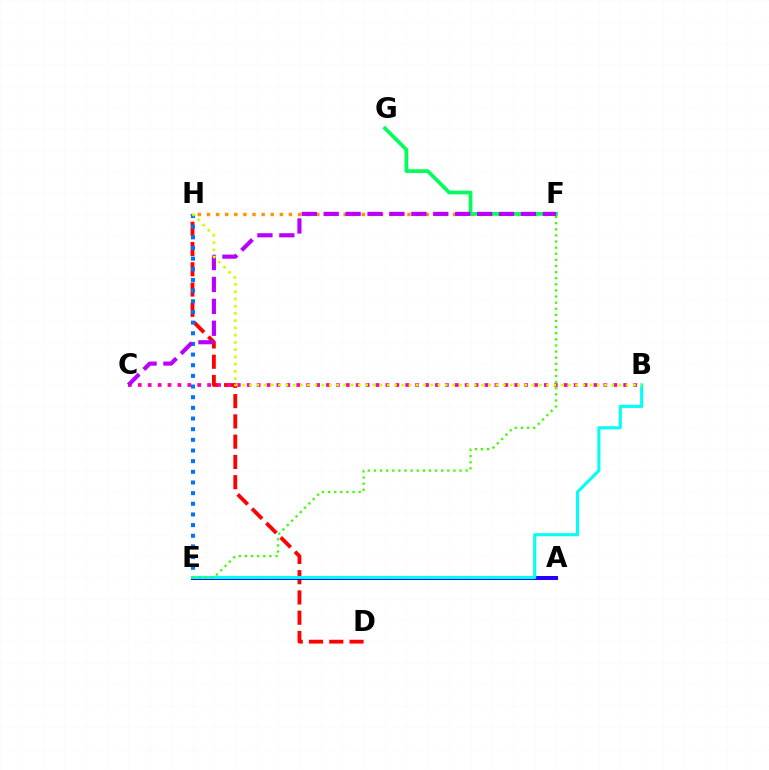{('D', 'H'): [{'color': '#ff0000', 'line_style': 'dashed', 'thickness': 2.75}], ('E', 'H'): [{'color': '#0074ff', 'line_style': 'dotted', 'thickness': 2.9}], ('A', 'E'): [{'color': '#2500ff', 'line_style': 'solid', 'thickness': 2.89}], ('B', 'C'): [{'color': '#ff00ac', 'line_style': 'dotted', 'thickness': 2.69}], ('B', 'E'): [{'color': '#00fff6', 'line_style': 'solid', 'thickness': 2.22}], ('F', 'H'): [{'color': '#ff9400', 'line_style': 'dotted', 'thickness': 2.48}], ('F', 'G'): [{'color': '#00ff5c', 'line_style': 'solid', 'thickness': 2.67}], ('C', 'F'): [{'color': '#b900ff', 'line_style': 'dashed', 'thickness': 2.98}], ('B', 'H'): [{'color': '#d1ff00', 'line_style': 'dotted', 'thickness': 1.97}], ('E', 'F'): [{'color': '#3dff00', 'line_style': 'dotted', 'thickness': 1.66}]}